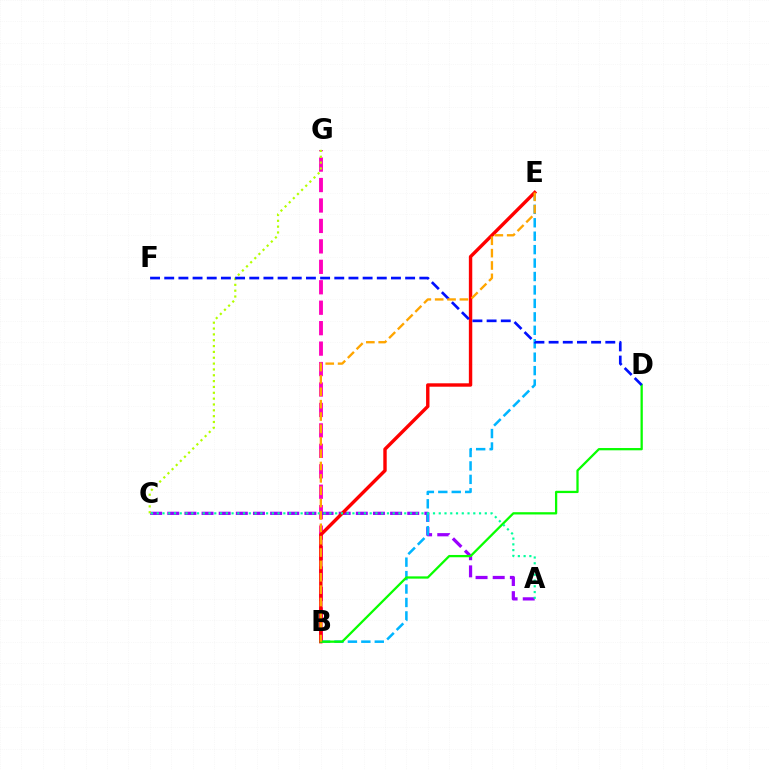{('B', 'G'): [{'color': '#ff00bd', 'line_style': 'dashed', 'thickness': 2.78}], ('A', 'C'): [{'color': '#9b00ff', 'line_style': 'dashed', 'thickness': 2.33}, {'color': '#00ff9d', 'line_style': 'dotted', 'thickness': 1.56}], ('B', 'E'): [{'color': '#00b5ff', 'line_style': 'dashed', 'thickness': 1.83}, {'color': '#ff0000', 'line_style': 'solid', 'thickness': 2.45}, {'color': '#ffa500', 'line_style': 'dashed', 'thickness': 1.68}], ('B', 'D'): [{'color': '#08ff00', 'line_style': 'solid', 'thickness': 1.64}], ('C', 'G'): [{'color': '#b3ff00', 'line_style': 'dotted', 'thickness': 1.59}], ('D', 'F'): [{'color': '#0010ff', 'line_style': 'dashed', 'thickness': 1.93}]}